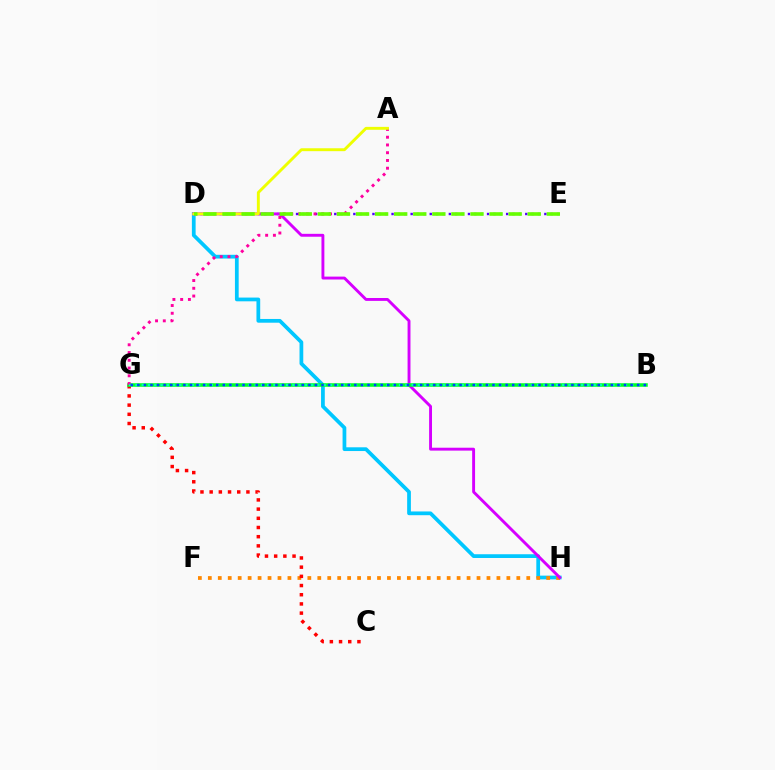{('D', 'H'): [{'color': '#00c7ff', 'line_style': 'solid', 'thickness': 2.69}, {'color': '#d600ff', 'line_style': 'solid', 'thickness': 2.09}], ('F', 'H'): [{'color': '#ff8800', 'line_style': 'dotted', 'thickness': 2.7}], ('C', 'G'): [{'color': '#ff0000', 'line_style': 'dotted', 'thickness': 2.5}], ('D', 'E'): [{'color': '#4f00ff', 'line_style': 'dotted', 'thickness': 1.73}, {'color': '#66ff00', 'line_style': 'dashed', 'thickness': 2.59}], ('B', 'G'): [{'color': '#00ff27', 'line_style': 'solid', 'thickness': 2.55}, {'color': '#00ffaf', 'line_style': 'dotted', 'thickness': 1.71}, {'color': '#003fff', 'line_style': 'dotted', 'thickness': 1.79}], ('A', 'G'): [{'color': '#ff00a0', 'line_style': 'dotted', 'thickness': 2.11}], ('A', 'D'): [{'color': '#eeff00', 'line_style': 'solid', 'thickness': 2.09}]}